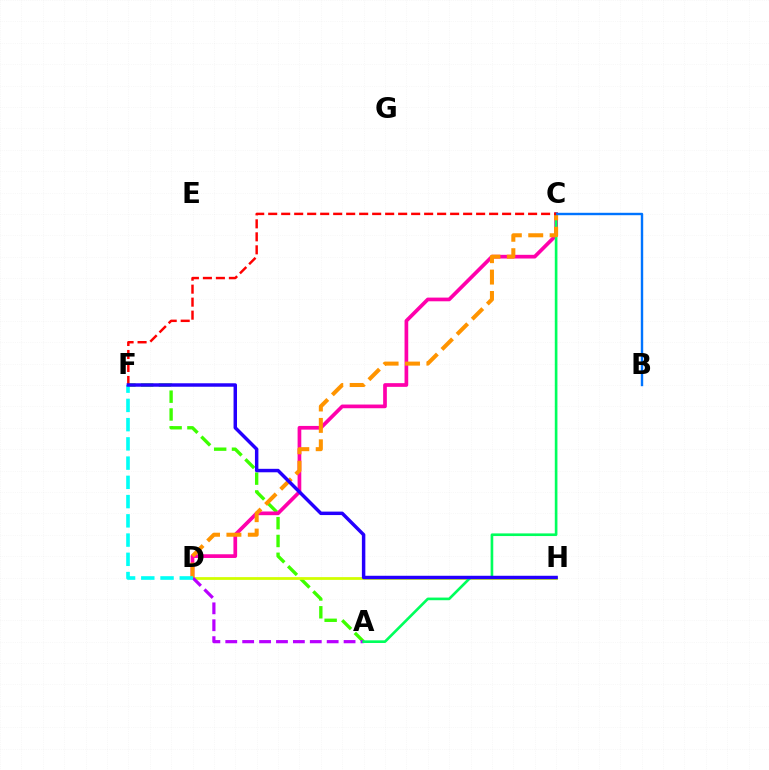{('A', 'F'): [{'color': '#3dff00', 'line_style': 'dashed', 'thickness': 2.42}], ('C', 'D'): [{'color': '#ff00ac', 'line_style': 'solid', 'thickness': 2.66}, {'color': '#ff9400', 'line_style': 'dashed', 'thickness': 2.91}], ('D', 'H'): [{'color': '#d1ff00', 'line_style': 'solid', 'thickness': 1.99}], ('A', 'D'): [{'color': '#b900ff', 'line_style': 'dashed', 'thickness': 2.3}], ('A', 'C'): [{'color': '#00ff5c', 'line_style': 'solid', 'thickness': 1.9}], ('D', 'F'): [{'color': '#00fff6', 'line_style': 'dashed', 'thickness': 2.61}], ('B', 'C'): [{'color': '#0074ff', 'line_style': 'solid', 'thickness': 1.73}], ('C', 'F'): [{'color': '#ff0000', 'line_style': 'dashed', 'thickness': 1.77}], ('F', 'H'): [{'color': '#2500ff', 'line_style': 'solid', 'thickness': 2.49}]}